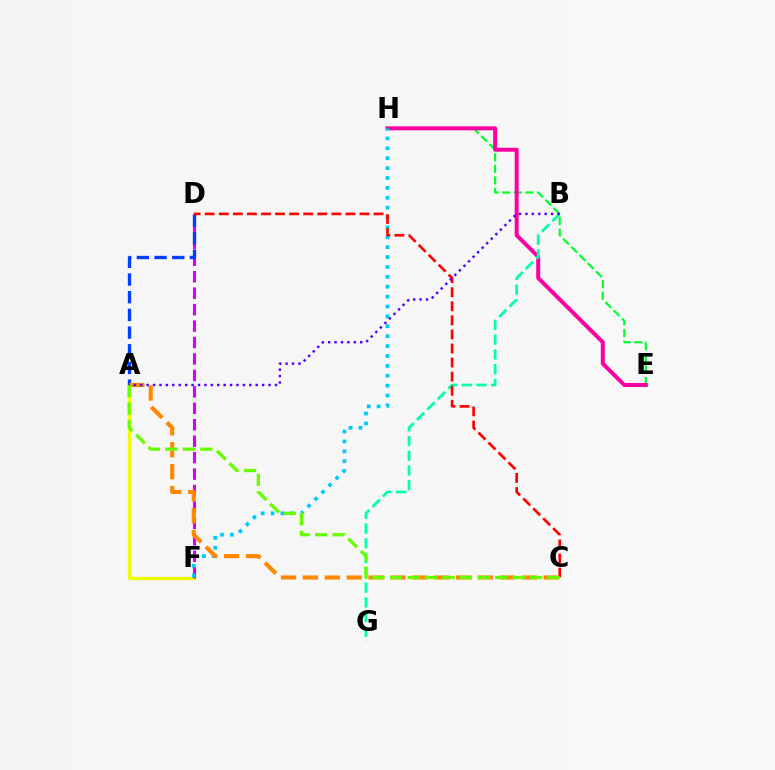{('A', 'F'): [{'color': '#eeff00', 'line_style': 'solid', 'thickness': 2.4}], ('E', 'H'): [{'color': '#00ff27', 'line_style': 'dashed', 'thickness': 1.57}, {'color': '#ff00a0', 'line_style': 'solid', 'thickness': 2.87}], ('D', 'F'): [{'color': '#d600ff', 'line_style': 'dashed', 'thickness': 2.23}], ('B', 'G'): [{'color': '#00ffaf', 'line_style': 'dashed', 'thickness': 2.0}], ('A', 'D'): [{'color': '#003fff', 'line_style': 'dashed', 'thickness': 2.4}], ('F', 'H'): [{'color': '#00c7ff', 'line_style': 'dotted', 'thickness': 2.69}], ('A', 'C'): [{'color': '#ff8800', 'line_style': 'dashed', 'thickness': 2.97}, {'color': '#66ff00', 'line_style': 'dashed', 'thickness': 2.38}], ('C', 'D'): [{'color': '#ff0000', 'line_style': 'dashed', 'thickness': 1.91}], ('A', 'B'): [{'color': '#4f00ff', 'line_style': 'dotted', 'thickness': 1.74}]}